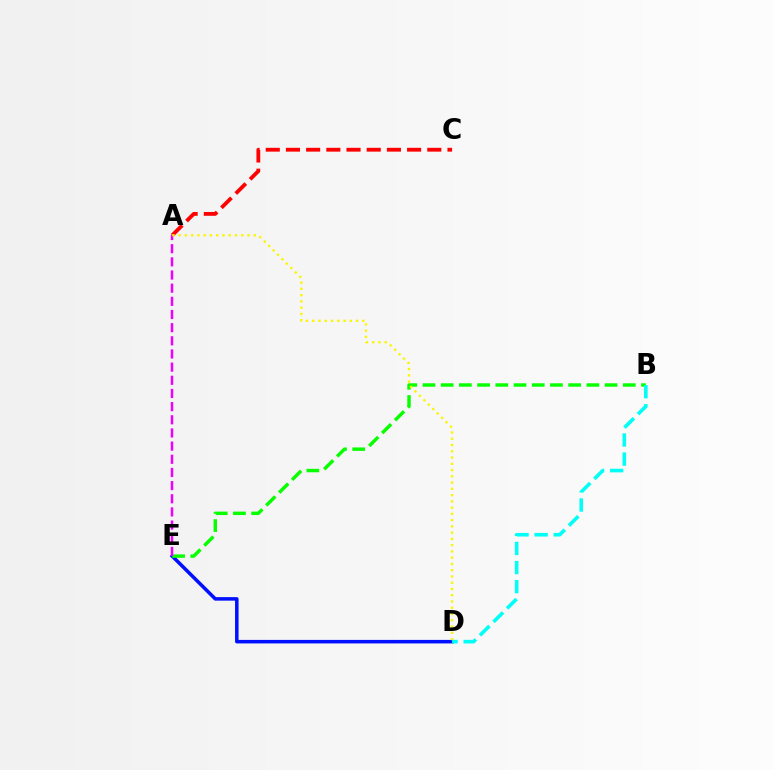{('D', 'E'): [{'color': '#0010ff', 'line_style': 'solid', 'thickness': 2.54}], ('A', 'C'): [{'color': '#ff0000', 'line_style': 'dashed', 'thickness': 2.74}], ('B', 'E'): [{'color': '#08ff00', 'line_style': 'dashed', 'thickness': 2.47}], ('A', 'E'): [{'color': '#ee00ff', 'line_style': 'dashed', 'thickness': 1.79}], ('A', 'D'): [{'color': '#fcf500', 'line_style': 'dotted', 'thickness': 1.7}], ('B', 'D'): [{'color': '#00fff6', 'line_style': 'dashed', 'thickness': 2.59}]}